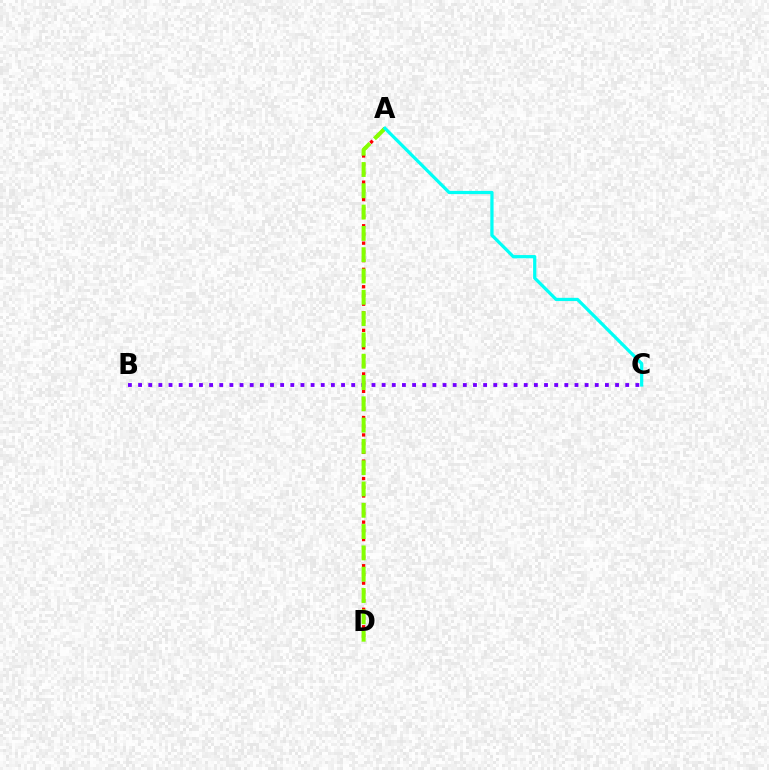{('B', 'C'): [{'color': '#7200ff', 'line_style': 'dotted', 'thickness': 2.76}], ('A', 'D'): [{'color': '#ff0000', 'line_style': 'dotted', 'thickness': 2.37}, {'color': '#84ff00', 'line_style': 'dashed', 'thickness': 2.89}], ('A', 'C'): [{'color': '#00fff6', 'line_style': 'solid', 'thickness': 2.33}]}